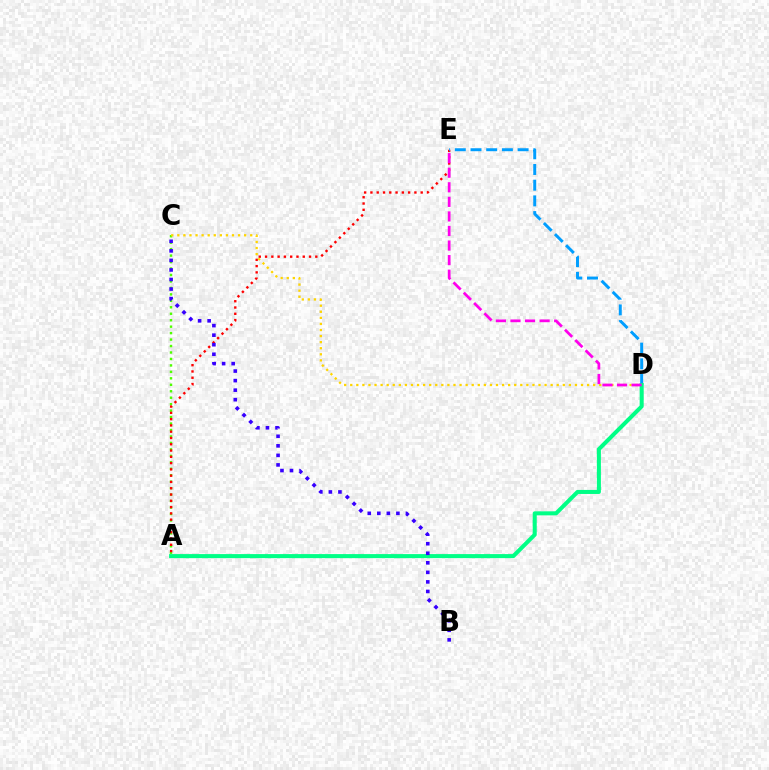{('A', 'C'): [{'color': '#4fff00', 'line_style': 'dotted', 'thickness': 1.76}], ('C', 'D'): [{'color': '#ffd500', 'line_style': 'dotted', 'thickness': 1.65}], ('A', 'E'): [{'color': '#ff0000', 'line_style': 'dotted', 'thickness': 1.71}], ('D', 'E'): [{'color': '#009eff', 'line_style': 'dashed', 'thickness': 2.13}, {'color': '#ff00ed', 'line_style': 'dashed', 'thickness': 1.98}], ('A', 'D'): [{'color': '#00ff86', 'line_style': 'solid', 'thickness': 2.91}], ('B', 'C'): [{'color': '#3700ff', 'line_style': 'dotted', 'thickness': 2.59}]}